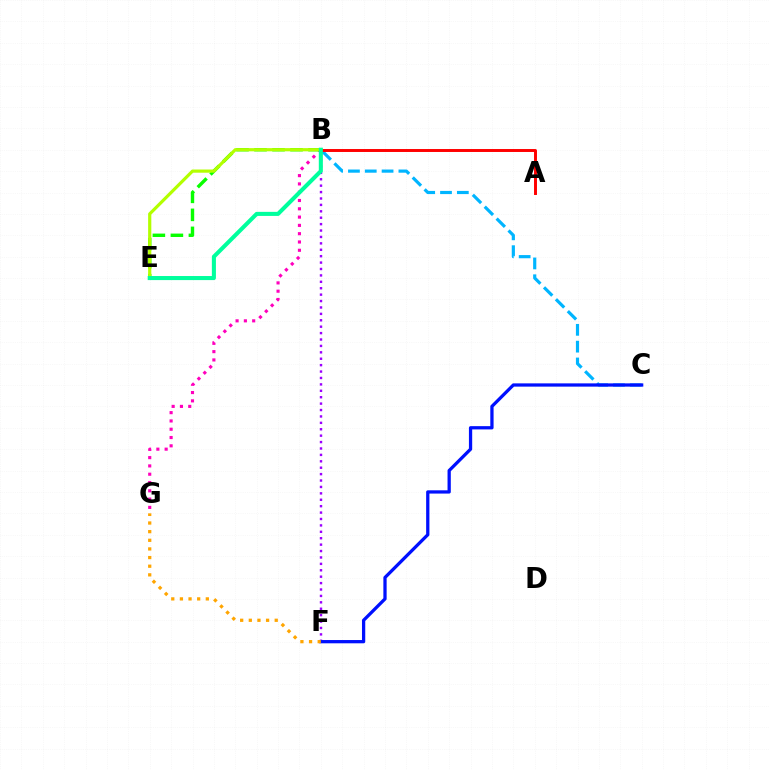{('B', 'C'): [{'color': '#00b5ff', 'line_style': 'dashed', 'thickness': 2.29}], ('B', 'G'): [{'color': '#ff00bd', 'line_style': 'dotted', 'thickness': 2.25}], ('B', 'E'): [{'color': '#08ff00', 'line_style': 'dashed', 'thickness': 2.45}, {'color': '#b3ff00', 'line_style': 'solid', 'thickness': 2.3}, {'color': '#00ff9d', 'line_style': 'solid', 'thickness': 2.93}], ('B', 'F'): [{'color': '#9b00ff', 'line_style': 'dotted', 'thickness': 1.74}], ('C', 'F'): [{'color': '#0010ff', 'line_style': 'solid', 'thickness': 2.35}], ('F', 'G'): [{'color': '#ffa500', 'line_style': 'dotted', 'thickness': 2.35}], ('A', 'B'): [{'color': '#ff0000', 'line_style': 'solid', 'thickness': 2.12}]}